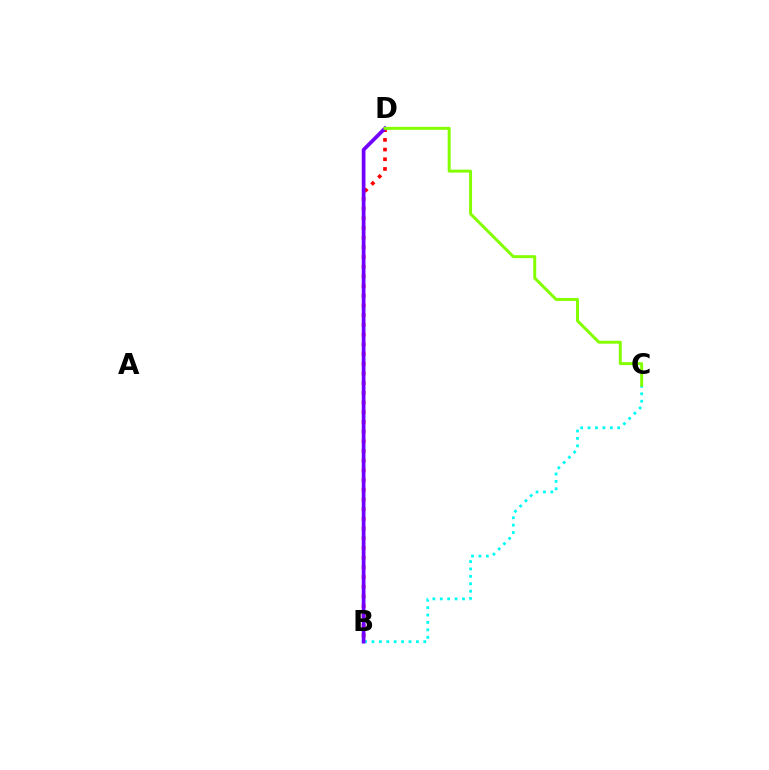{('B', 'D'): [{'color': '#ff0000', 'line_style': 'dotted', 'thickness': 2.63}, {'color': '#7200ff', 'line_style': 'solid', 'thickness': 2.67}], ('B', 'C'): [{'color': '#00fff6', 'line_style': 'dotted', 'thickness': 2.01}], ('C', 'D'): [{'color': '#84ff00', 'line_style': 'solid', 'thickness': 2.14}]}